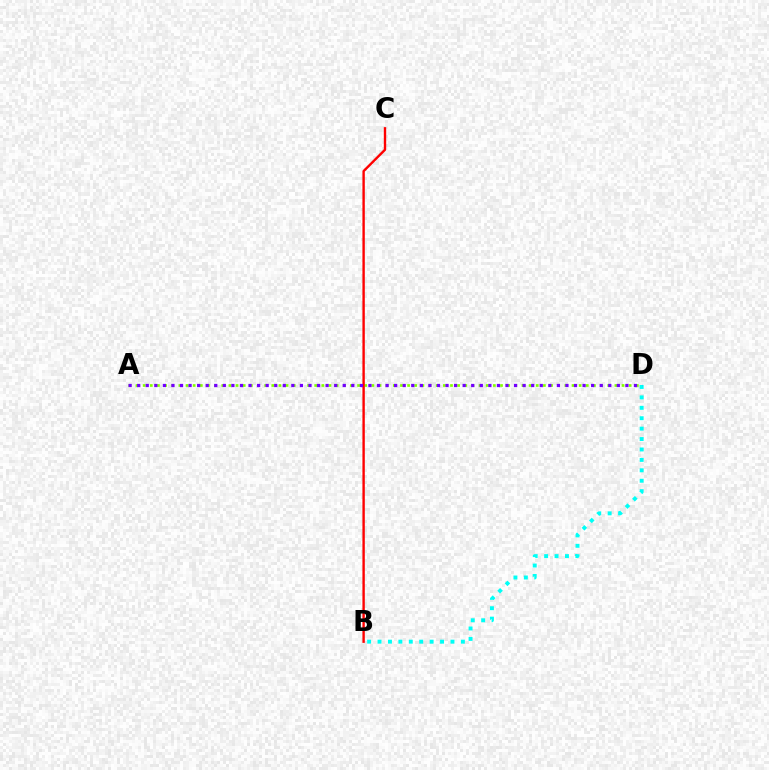{('B', 'D'): [{'color': '#00fff6', 'line_style': 'dotted', 'thickness': 2.83}], ('A', 'D'): [{'color': '#84ff00', 'line_style': 'dotted', 'thickness': 1.94}, {'color': '#7200ff', 'line_style': 'dotted', 'thickness': 2.33}], ('B', 'C'): [{'color': '#ff0000', 'line_style': 'solid', 'thickness': 1.72}]}